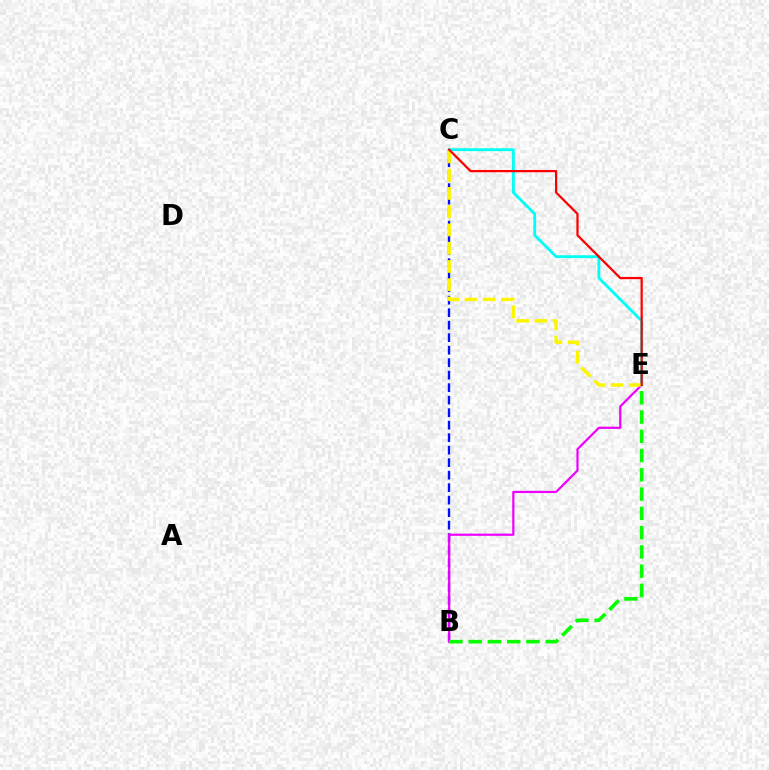{('B', 'C'): [{'color': '#0010ff', 'line_style': 'dashed', 'thickness': 1.7}], ('B', 'E'): [{'color': '#ee00ff', 'line_style': 'solid', 'thickness': 1.59}, {'color': '#08ff00', 'line_style': 'dashed', 'thickness': 2.62}], ('C', 'E'): [{'color': '#00fff6', 'line_style': 'solid', 'thickness': 2.05}, {'color': '#fcf500', 'line_style': 'dashed', 'thickness': 2.48}, {'color': '#ff0000', 'line_style': 'solid', 'thickness': 1.61}]}